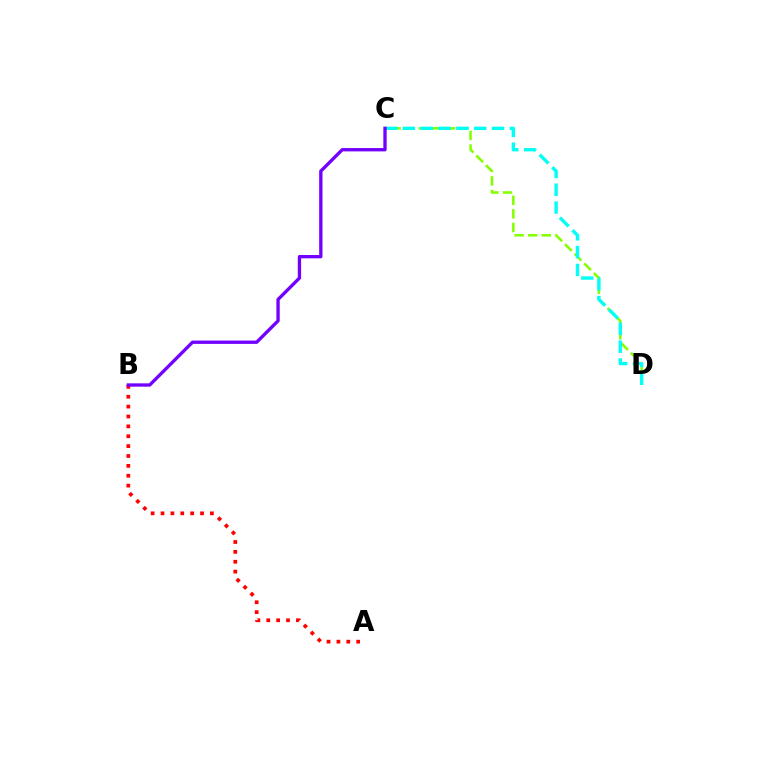{('C', 'D'): [{'color': '#84ff00', 'line_style': 'dashed', 'thickness': 1.85}, {'color': '#00fff6', 'line_style': 'dashed', 'thickness': 2.42}], ('A', 'B'): [{'color': '#ff0000', 'line_style': 'dotted', 'thickness': 2.68}], ('B', 'C'): [{'color': '#7200ff', 'line_style': 'solid', 'thickness': 2.39}]}